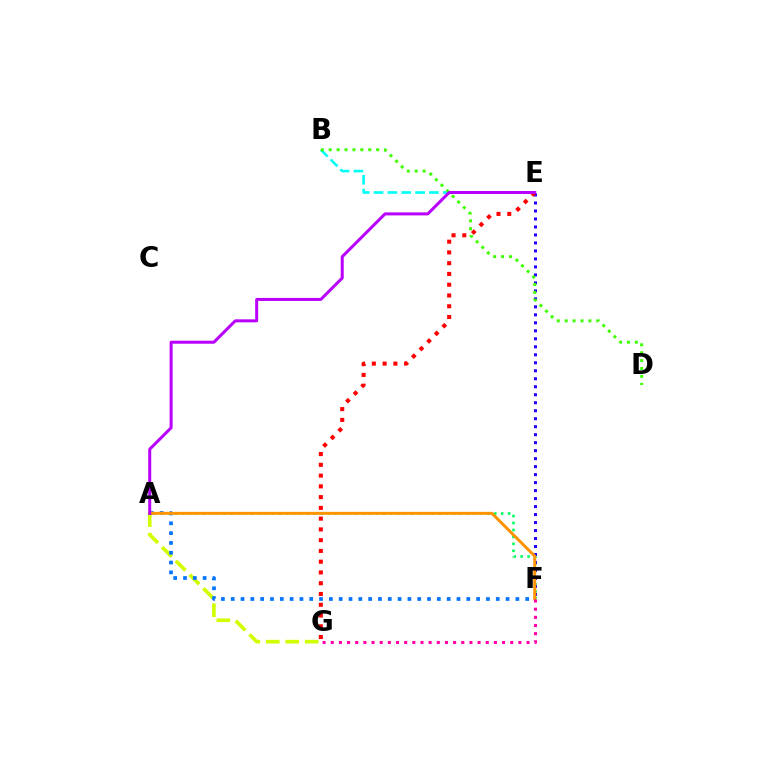{('A', 'G'): [{'color': '#d1ff00', 'line_style': 'dashed', 'thickness': 2.64}], ('A', 'F'): [{'color': '#0074ff', 'line_style': 'dotted', 'thickness': 2.67}, {'color': '#00ff5c', 'line_style': 'dotted', 'thickness': 1.89}, {'color': '#ff9400', 'line_style': 'solid', 'thickness': 2.15}], ('E', 'F'): [{'color': '#2500ff', 'line_style': 'dotted', 'thickness': 2.17}], ('F', 'G'): [{'color': '#ff00ac', 'line_style': 'dotted', 'thickness': 2.22}], ('B', 'E'): [{'color': '#00fff6', 'line_style': 'dashed', 'thickness': 1.88}], ('B', 'D'): [{'color': '#3dff00', 'line_style': 'dotted', 'thickness': 2.15}], ('E', 'G'): [{'color': '#ff0000', 'line_style': 'dotted', 'thickness': 2.92}], ('A', 'E'): [{'color': '#b900ff', 'line_style': 'solid', 'thickness': 2.16}]}